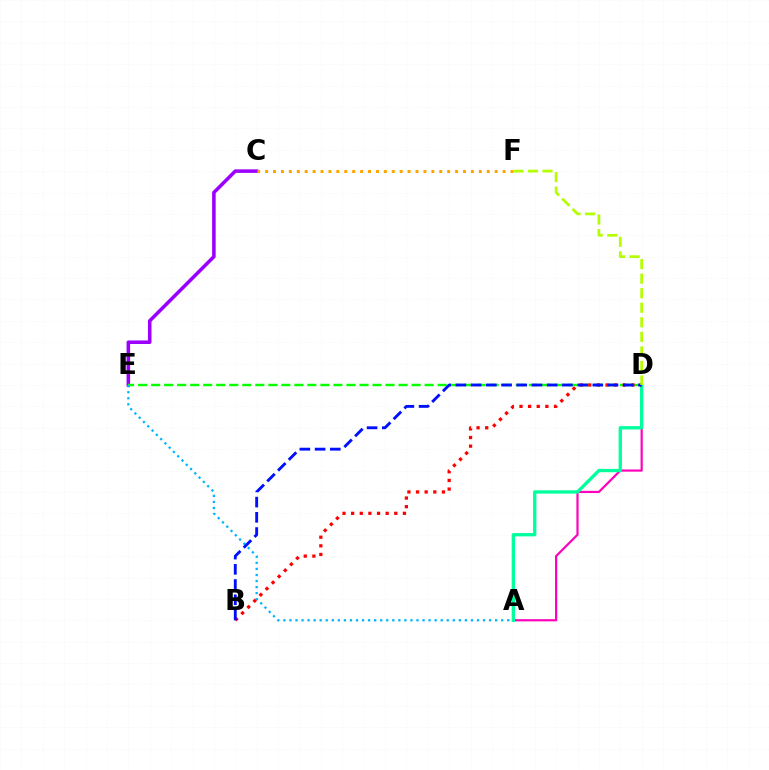{('C', 'E'): [{'color': '#9b00ff', 'line_style': 'solid', 'thickness': 2.55}], ('D', 'E'): [{'color': '#08ff00', 'line_style': 'dashed', 'thickness': 1.77}], ('A', 'D'): [{'color': '#ff00bd', 'line_style': 'solid', 'thickness': 1.58}, {'color': '#00ff9d', 'line_style': 'solid', 'thickness': 2.38}], ('A', 'E'): [{'color': '#00b5ff', 'line_style': 'dotted', 'thickness': 1.64}], ('B', 'D'): [{'color': '#ff0000', 'line_style': 'dotted', 'thickness': 2.34}, {'color': '#0010ff', 'line_style': 'dashed', 'thickness': 2.07}], ('C', 'F'): [{'color': '#ffa500', 'line_style': 'dotted', 'thickness': 2.15}], ('D', 'F'): [{'color': '#b3ff00', 'line_style': 'dashed', 'thickness': 1.98}]}